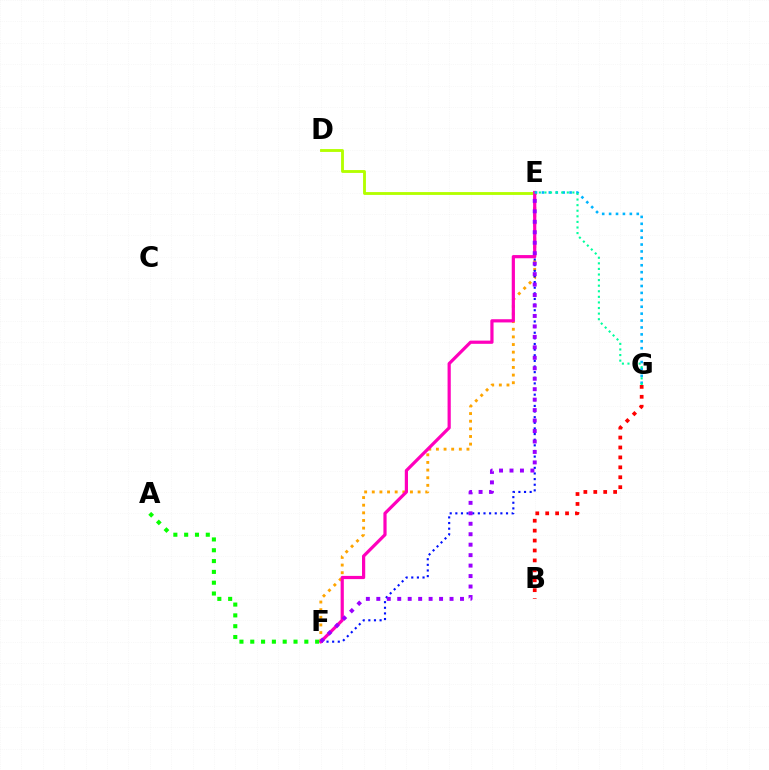{('E', 'F'): [{'color': '#ffa500', 'line_style': 'dotted', 'thickness': 2.08}, {'color': '#0010ff', 'line_style': 'dotted', 'thickness': 1.53}, {'color': '#ff00bd', 'line_style': 'solid', 'thickness': 2.31}, {'color': '#9b00ff', 'line_style': 'dotted', 'thickness': 2.84}], ('D', 'E'): [{'color': '#b3ff00', 'line_style': 'solid', 'thickness': 2.06}], ('E', 'G'): [{'color': '#00b5ff', 'line_style': 'dotted', 'thickness': 1.88}, {'color': '#00ff9d', 'line_style': 'dotted', 'thickness': 1.52}], ('B', 'G'): [{'color': '#ff0000', 'line_style': 'dotted', 'thickness': 2.7}], ('A', 'F'): [{'color': '#08ff00', 'line_style': 'dotted', 'thickness': 2.94}]}